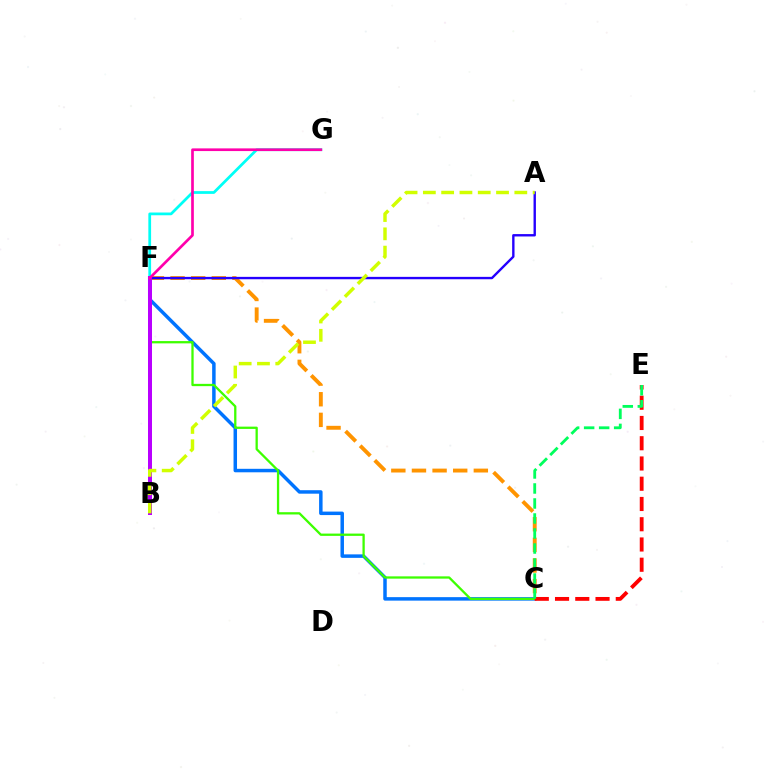{('F', 'G'): [{'color': '#00fff6', 'line_style': 'solid', 'thickness': 1.98}, {'color': '#ff00ac', 'line_style': 'solid', 'thickness': 1.93}], ('C', 'F'): [{'color': '#0074ff', 'line_style': 'solid', 'thickness': 2.51}, {'color': '#3dff00', 'line_style': 'solid', 'thickness': 1.65}, {'color': '#ff9400', 'line_style': 'dashed', 'thickness': 2.8}], ('A', 'F'): [{'color': '#2500ff', 'line_style': 'solid', 'thickness': 1.71}], ('C', 'E'): [{'color': '#ff0000', 'line_style': 'dashed', 'thickness': 2.75}, {'color': '#00ff5c', 'line_style': 'dashed', 'thickness': 2.04}], ('B', 'F'): [{'color': '#b900ff', 'line_style': 'solid', 'thickness': 2.88}], ('A', 'B'): [{'color': '#d1ff00', 'line_style': 'dashed', 'thickness': 2.48}]}